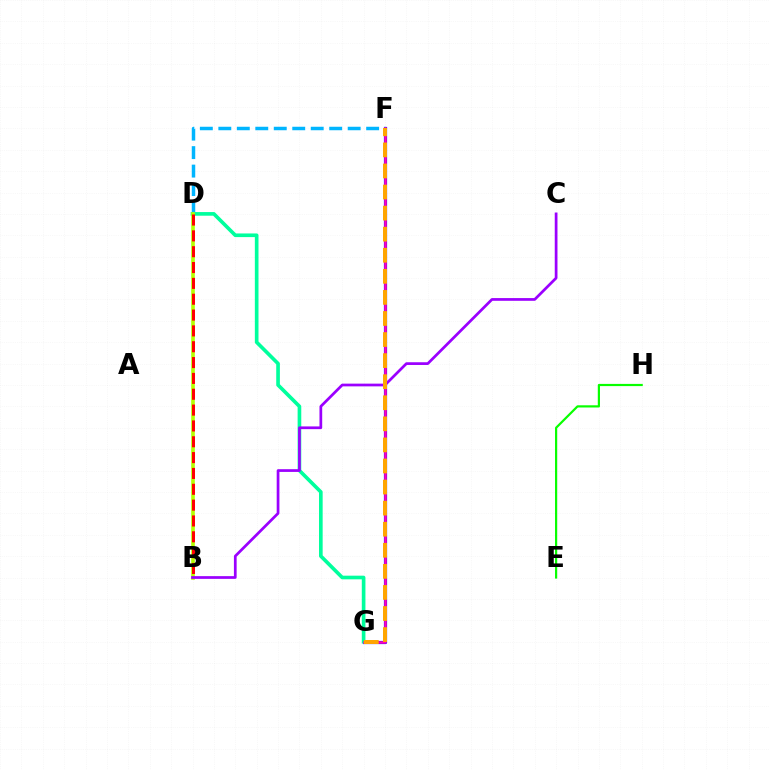{('F', 'G'): [{'color': '#0010ff', 'line_style': 'solid', 'thickness': 2.3}, {'color': '#ff00bd', 'line_style': 'solid', 'thickness': 1.84}, {'color': '#ffa500', 'line_style': 'dashed', 'thickness': 2.86}], ('D', 'F'): [{'color': '#00b5ff', 'line_style': 'dashed', 'thickness': 2.51}], ('D', 'G'): [{'color': '#00ff9d', 'line_style': 'solid', 'thickness': 2.63}], ('B', 'D'): [{'color': '#b3ff00', 'line_style': 'solid', 'thickness': 2.61}, {'color': '#ff0000', 'line_style': 'dashed', 'thickness': 2.15}], ('B', 'C'): [{'color': '#9b00ff', 'line_style': 'solid', 'thickness': 1.96}], ('E', 'H'): [{'color': '#08ff00', 'line_style': 'solid', 'thickness': 1.58}]}